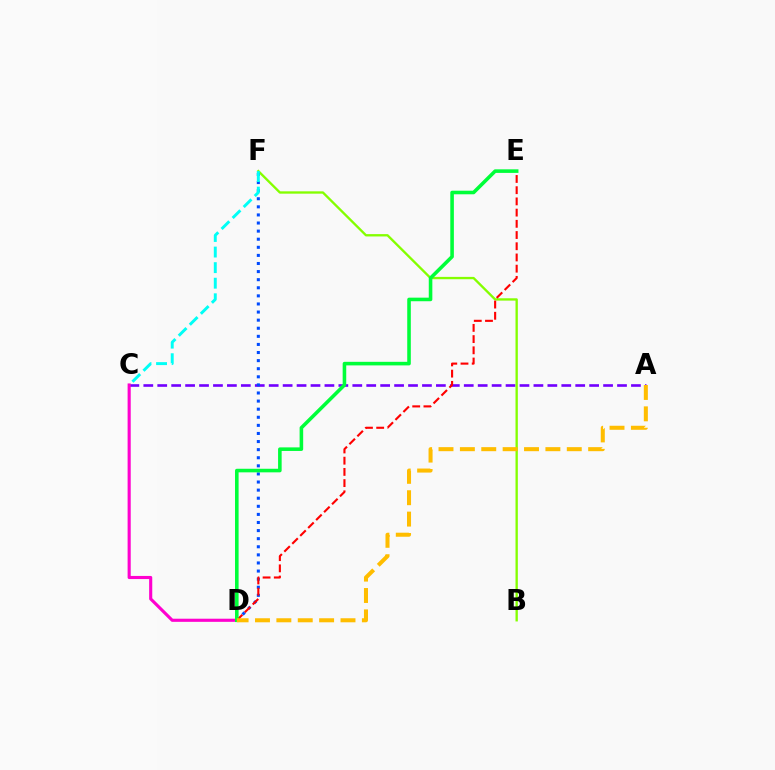{('A', 'C'): [{'color': '#7200ff', 'line_style': 'dashed', 'thickness': 1.89}], ('B', 'F'): [{'color': '#84ff00', 'line_style': 'solid', 'thickness': 1.68}], ('D', 'F'): [{'color': '#004bff', 'line_style': 'dotted', 'thickness': 2.2}], ('D', 'E'): [{'color': '#ff0000', 'line_style': 'dashed', 'thickness': 1.52}, {'color': '#00ff39', 'line_style': 'solid', 'thickness': 2.58}], ('C', 'D'): [{'color': '#ff00cf', 'line_style': 'solid', 'thickness': 2.25}], ('C', 'F'): [{'color': '#00fff6', 'line_style': 'dashed', 'thickness': 2.12}], ('A', 'D'): [{'color': '#ffbd00', 'line_style': 'dashed', 'thickness': 2.9}]}